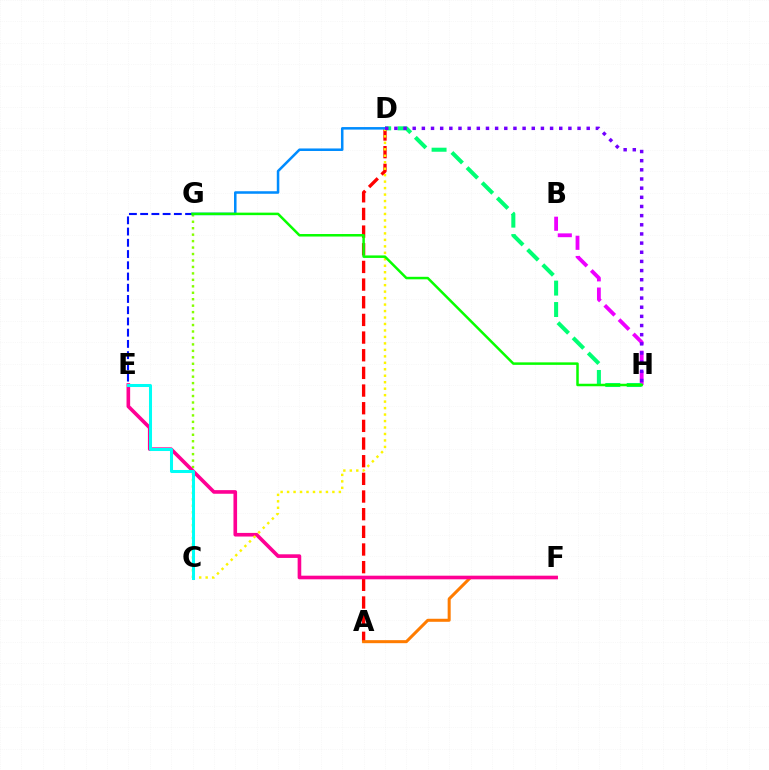{('A', 'D'): [{'color': '#ff0000', 'line_style': 'dashed', 'thickness': 2.4}], ('C', 'G'): [{'color': '#84ff00', 'line_style': 'dotted', 'thickness': 1.75}], ('B', 'H'): [{'color': '#ee00ff', 'line_style': 'dashed', 'thickness': 2.75}], ('D', 'H'): [{'color': '#00ff74', 'line_style': 'dashed', 'thickness': 2.91}, {'color': '#7200ff', 'line_style': 'dotted', 'thickness': 2.49}], ('A', 'F'): [{'color': '#ff7c00', 'line_style': 'solid', 'thickness': 2.18}], ('E', 'F'): [{'color': '#ff0094', 'line_style': 'solid', 'thickness': 2.61}], ('C', 'D'): [{'color': '#fcf500', 'line_style': 'dotted', 'thickness': 1.76}], ('D', 'G'): [{'color': '#008cff', 'line_style': 'solid', 'thickness': 1.82}], ('E', 'G'): [{'color': '#0010ff', 'line_style': 'dashed', 'thickness': 1.53}], ('C', 'E'): [{'color': '#00fff6', 'line_style': 'solid', 'thickness': 2.18}], ('G', 'H'): [{'color': '#08ff00', 'line_style': 'solid', 'thickness': 1.8}]}